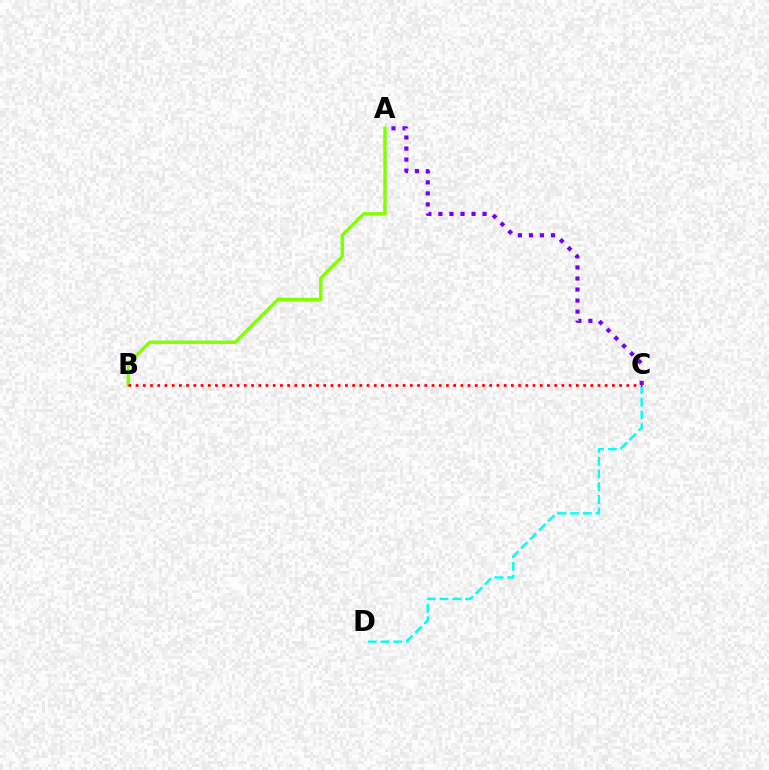{('A', 'B'): [{'color': '#84ff00', 'line_style': 'solid', 'thickness': 2.47}], ('C', 'D'): [{'color': '#00fff6', 'line_style': 'dashed', 'thickness': 1.73}], ('A', 'C'): [{'color': '#7200ff', 'line_style': 'dotted', 'thickness': 3.0}], ('B', 'C'): [{'color': '#ff0000', 'line_style': 'dotted', 'thickness': 1.96}]}